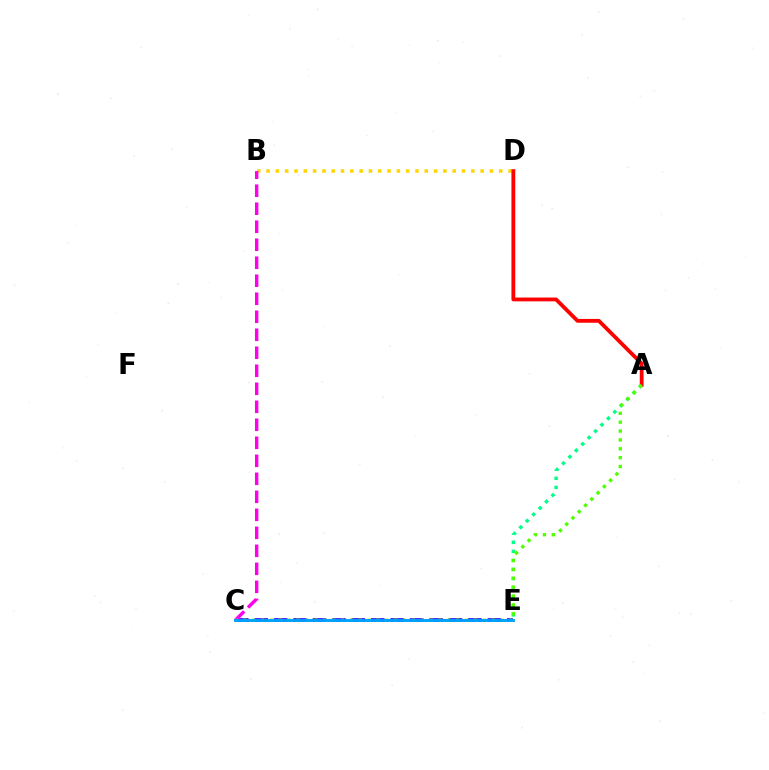{('B', 'D'): [{'color': '#ffd500', 'line_style': 'dotted', 'thickness': 2.53}], ('A', 'E'): [{'color': '#00ff86', 'line_style': 'dotted', 'thickness': 2.47}], ('C', 'E'): [{'color': '#3700ff', 'line_style': 'dashed', 'thickness': 2.64}, {'color': '#009eff', 'line_style': 'solid', 'thickness': 2.07}], ('A', 'D'): [{'color': '#ff0000', 'line_style': 'solid', 'thickness': 2.74}], ('B', 'C'): [{'color': '#ff00ed', 'line_style': 'dashed', 'thickness': 2.45}], ('A', 'C'): [{'color': '#4fff00', 'line_style': 'dotted', 'thickness': 2.41}]}